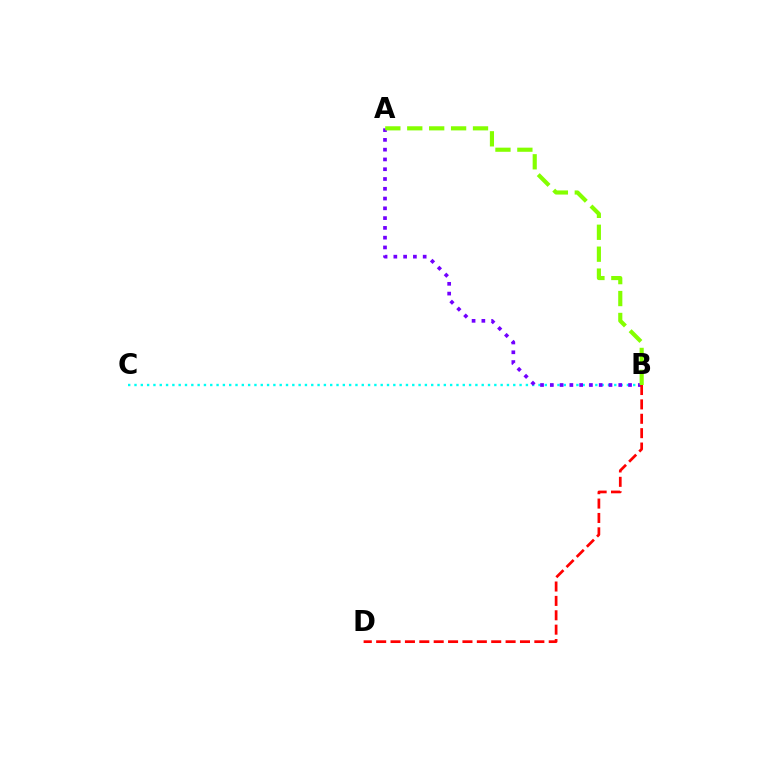{('B', 'C'): [{'color': '#00fff6', 'line_style': 'dotted', 'thickness': 1.72}], ('A', 'B'): [{'color': '#7200ff', 'line_style': 'dotted', 'thickness': 2.66}, {'color': '#84ff00', 'line_style': 'dashed', 'thickness': 2.98}], ('B', 'D'): [{'color': '#ff0000', 'line_style': 'dashed', 'thickness': 1.95}]}